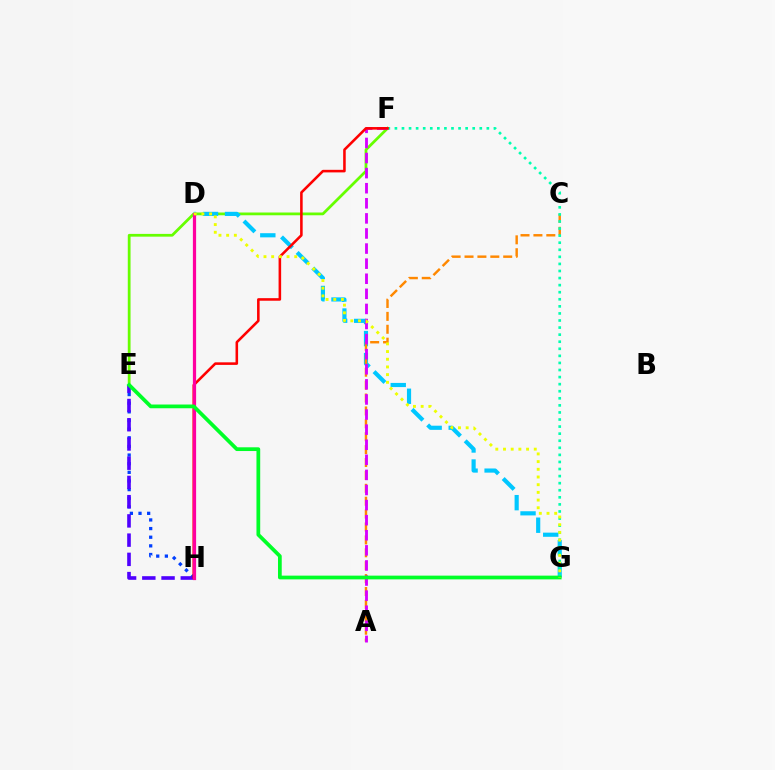{('E', 'F'): [{'color': '#66ff00', 'line_style': 'solid', 'thickness': 1.99}], ('D', 'G'): [{'color': '#00c7ff', 'line_style': 'dashed', 'thickness': 2.99}, {'color': '#eeff00', 'line_style': 'dotted', 'thickness': 2.09}], ('E', 'H'): [{'color': '#003fff', 'line_style': 'dotted', 'thickness': 2.35}, {'color': '#4f00ff', 'line_style': 'dashed', 'thickness': 2.61}], ('A', 'C'): [{'color': '#ff8800', 'line_style': 'dashed', 'thickness': 1.75}], ('F', 'G'): [{'color': '#00ffaf', 'line_style': 'dotted', 'thickness': 1.92}], ('A', 'F'): [{'color': '#d600ff', 'line_style': 'dashed', 'thickness': 2.05}], ('F', 'H'): [{'color': '#ff0000', 'line_style': 'solid', 'thickness': 1.85}], ('D', 'H'): [{'color': '#ff00a0', 'line_style': 'solid', 'thickness': 2.31}], ('E', 'G'): [{'color': '#00ff27', 'line_style': 'solid', 'thickness': 2.69}]}